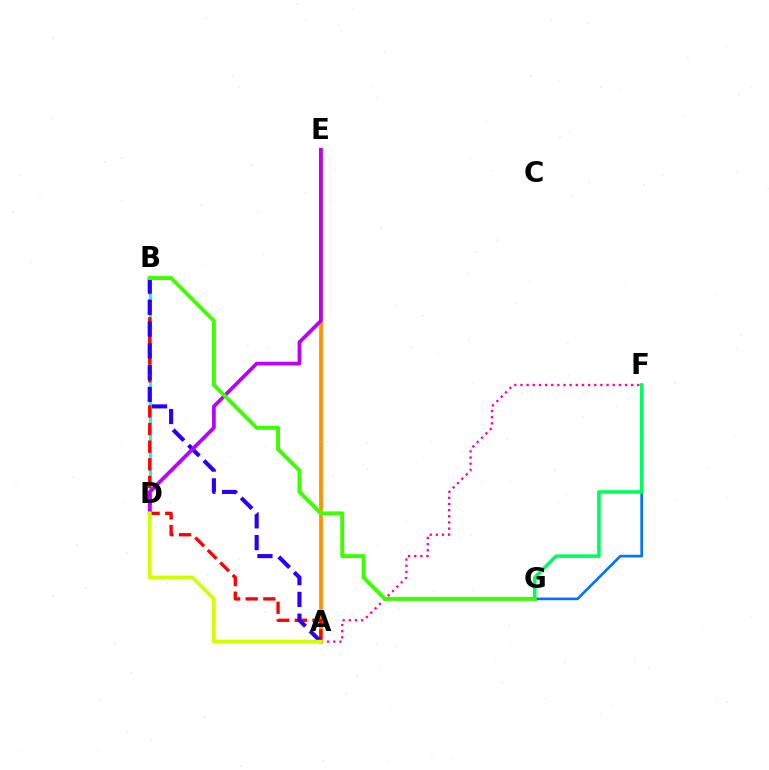{('F', 'G'): [{'color': '#0074ff', 'line_style': 'solid', 'thickness': 1.91}, {'color': '#00ff5c', 'line_style': 'solid', 'thickness': 2.55}], ('B', 'D'): [{'color': '#00fff6', 'line_style': 'solid', 'thickness': 2.11}], ('A', 'E'): [{'color': '#ff9400', 'line_style': 'solid', 'thickness': 2.72}], ('A', 'B'): [{'color': '#ff0000', 'line_style': 'dashed', 'thickness': 2.39}, {'color': '#2500ff', 'line_style': 'dashed', 'thickness': 2.96}], ('D', 'E'): [{'color': '#b900ff', 'line_style': 'solid', 'thickness': 2.69}], ('A', 'F'): [{'color': '#ff00ac', 'line_style': 'dotted', 'thickness': 1.67}], ('A', 'D'): [{'color': '#d1ff00', 'line_style': 'solid', 'thickness': 2.75}], ('B', 'G'): [{'color': '#3dff00', 'line_style': 'solid', 'thickness': 2.83}]}